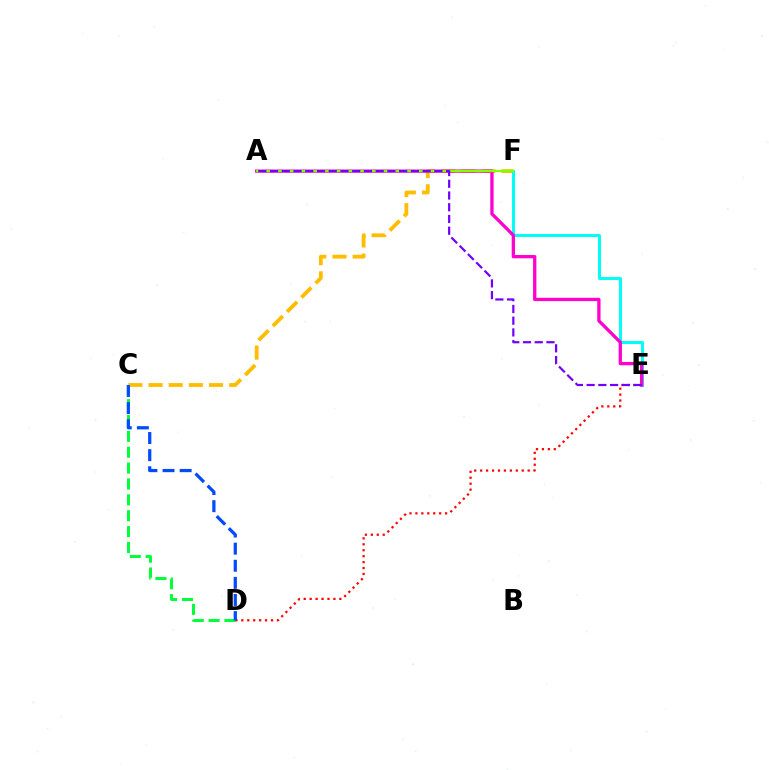{('C', 'D'): [{'color': '#00ff39', 'line_style': 'dashed', 'thickness': 2.16}, {'color': '#004bff', 'line_style': 'dashed', 'thickness': 2.32}], ('D', 'E'): [{'color': '#ff0000', 'line_style': 'dotted', 'thickness': 1.61}], ('C', 'F'): [{'color': '#ffbd00', 'line_style': 'dashed', 'thickness': 2.74}], ('E', 'F'): [{'color': '#00fff6', 'line_style': 'solid', 'thickness': 2.16}], ('A', 'E'): [{'color': '#ff00cf', 'line_style': 'solid', 'thickness': 2.37}, {'color': '#7200ff', 'line_style': 'dashed', 'thickness': 1.59}], ('A', 'F'): [{'color': '#84ff00', 'line_style': 'solid', 'thickness': 1.63}]}